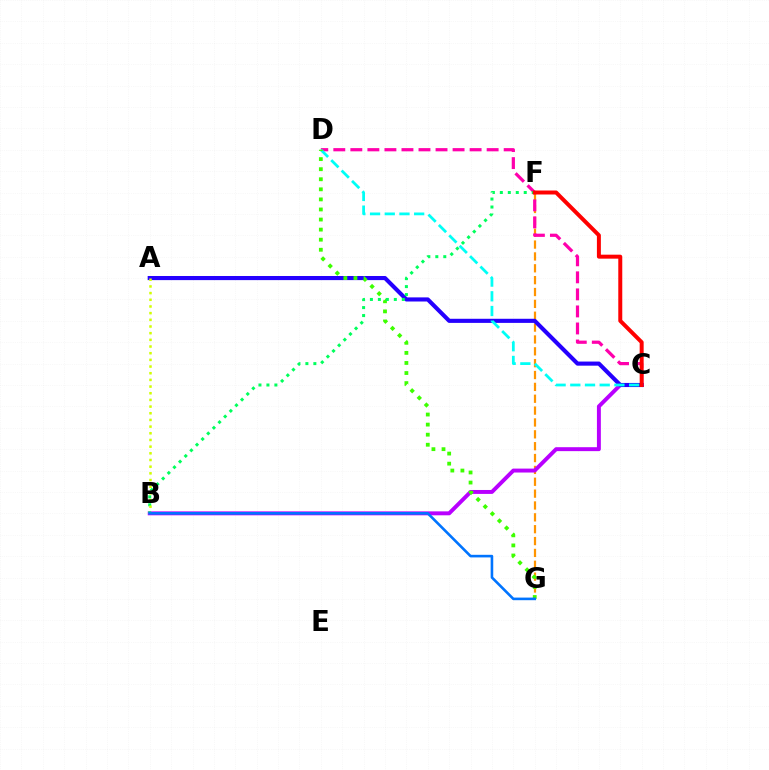{('F', 'G'): [{'color': '#ff9400', 'line_style': 'dashed', 'thickness': 1.61}], ('B', 'C'): [{'color': '#b900ff', 'line_style': 'solid', 'thickness': 2.83}], ('A', 'C'): [{'color': '#2500ff', 'line_style': 'solid', 'thickness': 2.96}], ('C', 'D'): [{'color': '#ff00ac', 'line_style': 'dashed', 'thickness': 2.31}, {'color': '#00fff6', 'line_style': 'dashed', 'thickness': 2.0}], ('D', 'G'): [{'color': '#3dff00', 'line_style': 'dotted', 'thickness': 2.74}], ('B', 'F'): [{'color': '#00ff5c', 'line_style': 'dotted', 'thickness': 2.17}], ('C', 'F'): [{'color': '#ff0000', 'line_style': 'solid', 'thickness': 2.86}], ('A', 'B'): [{'color': '#d1ff00', 'line_style': 'dotted', 'thickness': 1.81}], ('B', 'G'): [{'color': '#0074ff', 'line_style': 'solid', 'thickness': 1.87}]}